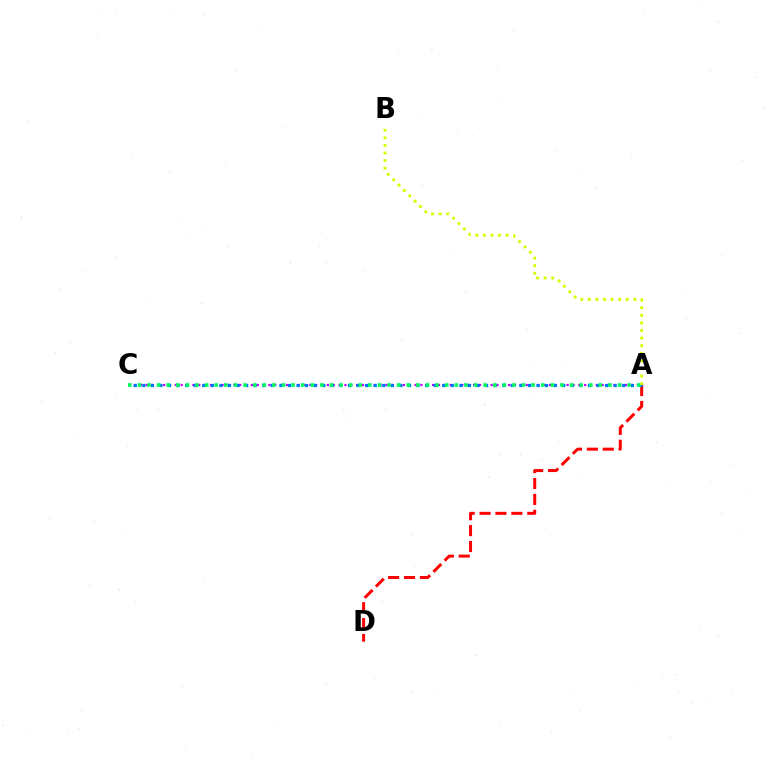{('A', 'C'): [{'color': '#b900ff', 'line_style': 'dotted', 'thickness': 1.59}, {'color': '#0074ff', 'line_style': 'dotted', 'thickness': 2.33}, {'color': '#00ff5c', 'line_style': 'dotted', 'thickness': 2.61}], ('A', 'D'): [{'color': '#ff0000', 'line_style': 'dashed', 'thickness': 2.16}], ('A', 'B'): [{'color': '#d1ff00', 'line_style': 'dotted', 'thickness': 2.06}]}